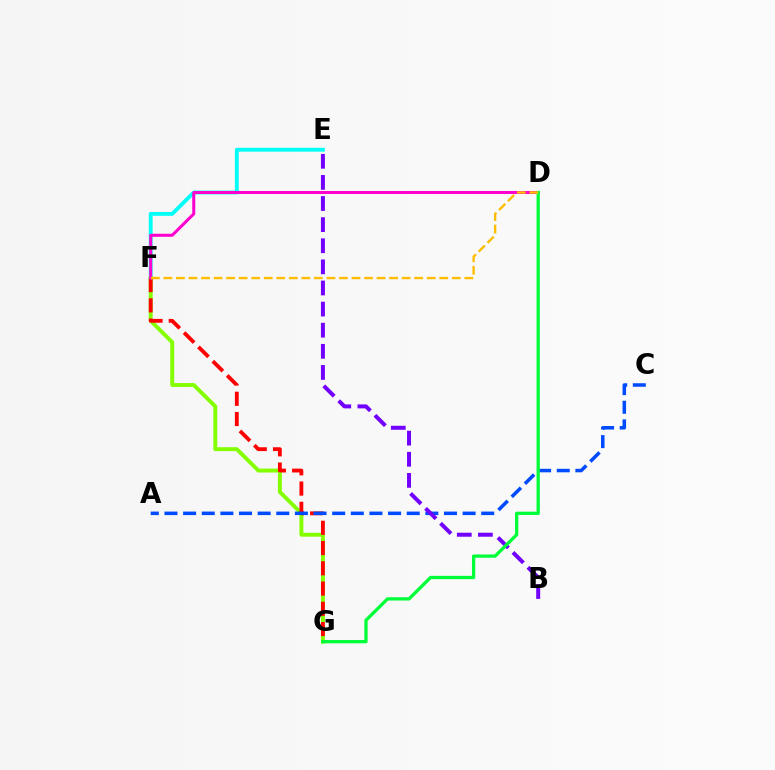{('E', 'F'): [{'color': '#00fff6', 'line_style': 'solid', 'thickness': 2.76}], ('F', 'G'): [{'color': '#84ff00', 'line_style': 'solid', 'thickness': 2.83}, {'color': '#ff0000', 'line_style': 'dashed', 'thickness': 2.75}], ('D', 'F'): [{'color': '#ff00cf', 'line_style': 'solid', 'thickness': 2.17}, {'color': '#ffbd00', 'line_style': 'dashed', 'thickness': 1.7}], ('A', 'C'): [{'color': '#004bff', 'line_style': 'dashed', 'thickness': 2.53}], ('B', 'E'): [{'color': '#7200ff', 'line_style': 'dashed', 'thickness': 2.87}], ('D', 'G'): [{'color': '#00ff39', 'line_style': 'solid', 'thickness': 2.37}]}